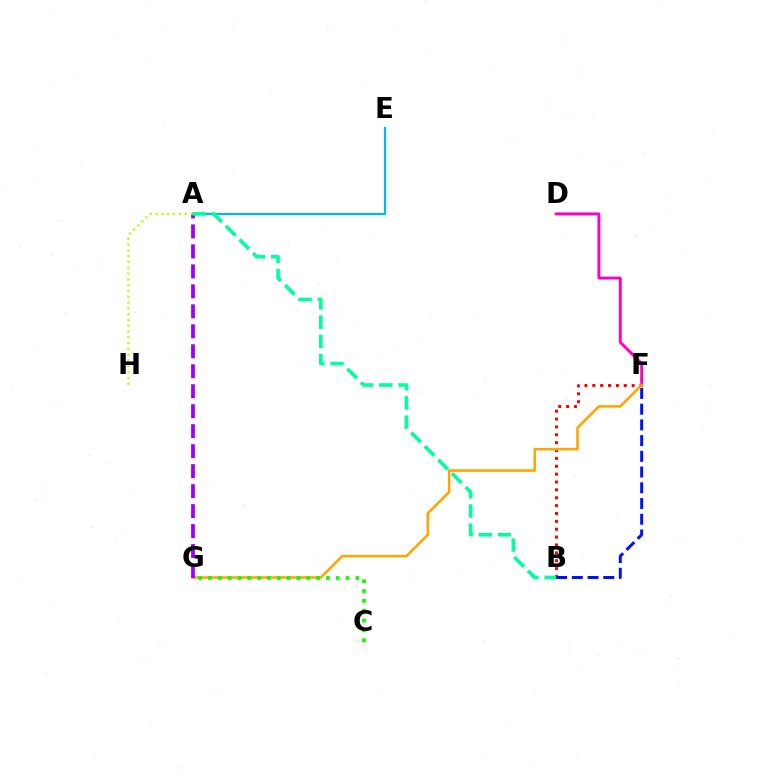{('D', 'F'): [{'color': '#ff00bd', 'line_style': 'solid', 'thickness': 2.09}], ('A', 'E'): [{'color': '#00b5ff', 'line_style': 'solid', 'thickness': 1.59}], ('B', 'F'): [{'color': '#ff0000', 'line_style': 'dotted', 'thickness': 2.14}, {'color': '#0010ff', 'line_style': 'dashed', 'thickness': 2.14}], ('F', 'G'): [{'color': '#ffa500', 'line_style': 'solid', 'thickness': 1.85}], ('A', 'G'): [{'color': '#9b00ff', 'line_style': 'dashed', 'thickness': 2.71}], ('A', 'H'): [{'color': '#b3ff00', 'line_style': 'dotted', 'thickness': 1.58}], ('A', 'B'): [{'color': '#00ff9d', 'line_style': 'dashed', 'thickness': 2.61}], ('C', 'G'): [{'color': '#08ff00', 'line_style': 'dotted', 'thickness': 2.67}]}